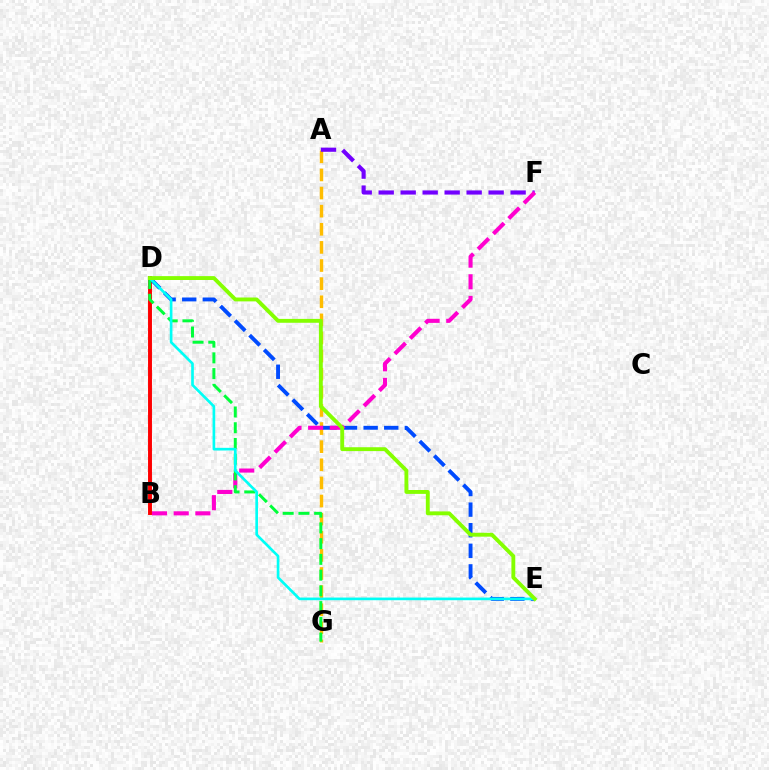{('B', 'D'): [{'color': '#ff0000', 'line_style': 'solid', 'thickness': 2.82}], ('A', 'G'): [{'color': '#ffbd00', 'line_style': 'dashed', 'thickness': 2.46}], ('D', 'E'): [{'color': '#004bff', 'line_style': 'dashed', 'thickness': 2.8}, {'color': '#00fff6', 'line_style': 'solid', 'thickness': 1.92}, {'color': '#84ff00', 'line_style': 'solid', 'thickness': 2.79}], ('A', 'F'): [{'color': '#7200ff', 'line_style': 'dashed', 'thickness': 2.99}], ('B', 'F'): [{'color': '#ff00cf', 'line_style': 'dashed', 'thickness': 2.94}], ('D', 'G'): [{'color': '#00ff39', 'line_style': 'dashed', 'thickness': 2.14}]}